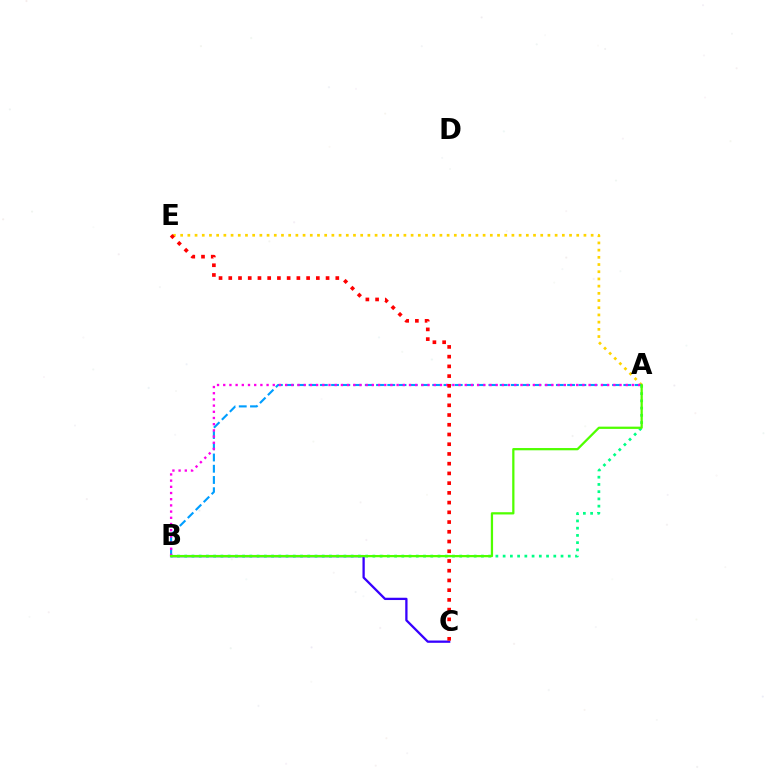{('A', 'E'): [{'color': '#ffd500', 'line_style': 'dotted', 'thickness': 1.96}], ('A', 'B'): [{'color': '#009eff', 'line_style': 'dashed', 'thickness': 1.53}, {'color': '#ff00ed', 'line_style': 'dotted', 'thickness': 1.68}, {'color': '#00ff86', 'line_style': 'dotted', 'thickness': 1.97}, {'color': '#4fff00', 'line_style': 'solid', 'thickness': 1.62}], ('B', 'C'): [{'color': '#3700ff', 'line_style': 'solid', 'thickness': 1.65}], ('C', 'E'): [{'color': '#ff0000', 'line_style': 'dotted', 'thickness': 2.64}]}